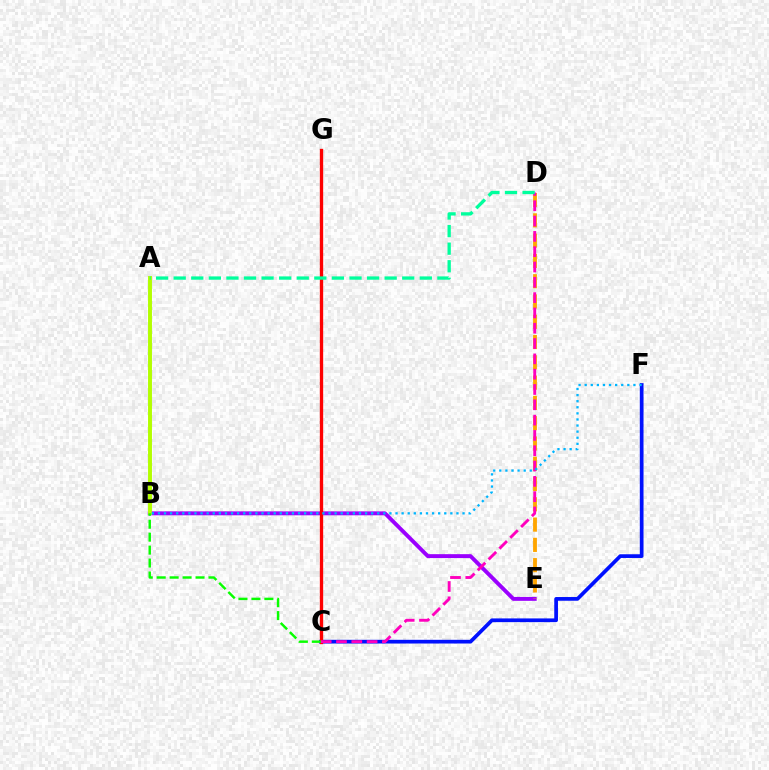{('B', 'E'): [{'color': '#9b00ff', 'line_style': 'solid', 'thickness': 2.81}], ('C', 'F'): [{'color': '#0010ff', 'line_style': 'solid', 'thickness': 2.68}], ('C', 'G'): [{'color': '#ff0000', 'line_style': 'solid', 'thickness': 2.39}], ('A', 'B'): [{'color': '#b3ff00', 'line_style': 'solid', 'thickness': 2.82}], ('D', 'E'): [{'color': '#ffa500', 'line_style': 'dashed', 'thickness': 2.76}], ('C', 'D'): [{'color': '#ff00bd', 'line_style': 'dashed', 'thickness': 2.08}], ('A', 'D'): [{'color': '#00ff9d', 'line_style': 'dashed', 'thickness': 2.39}], ('B', 'C'): [{'color': '#08ff00', 'line_style': 'dashed', 'thickness': 1.76}], ('B', 'F'): [{'color': '#00b5ff', 'line_style': 'dotted', 'thickness': 1.66}]}